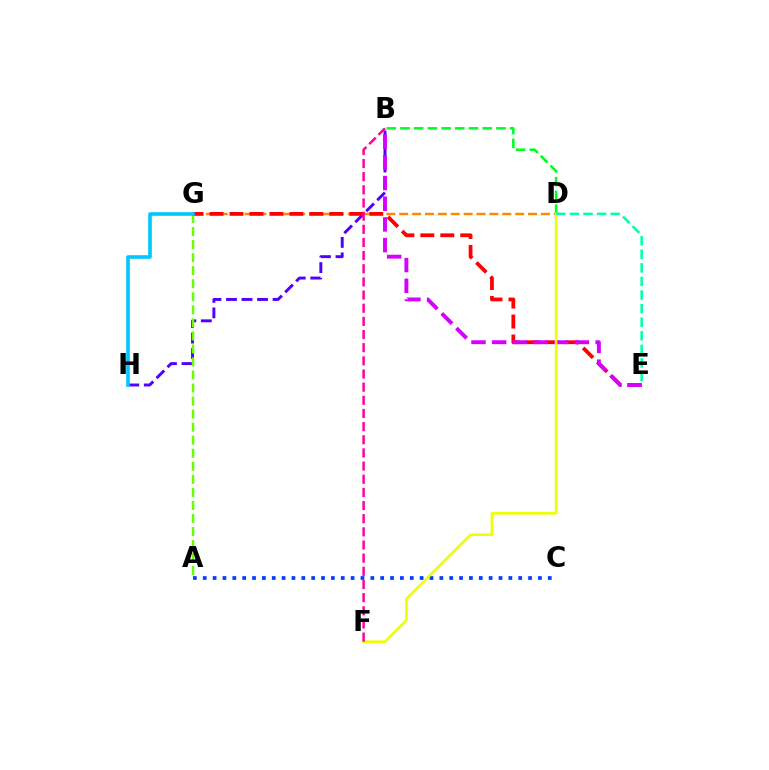{('D', 'G'): [{'color': '#ff8800', 'line_style': 'dashed', 'thickness': 1.75}], ('B', 'H'): [{'color': '#4f00ff', 'line_style': 'dashed', 'thickness': 2.11}], ('A', 'G'): [{'color': '#66ff00', 'line_style': 'dashed', 'thickness': 1.77}], ('A', 'C'): [{'color': '#003fff', 'line_style': 'dotted', 'thickness': 2.68}], ('E', 'G'): [{'color': '#ff0000', 'line_style': 'dashed', 'thickness': 2.71}], ('B', 'D'): [{'color': '#00ff27', 'line_style': 'dashed', 'thickness': 1.86}], ('B', 'E'): [{'color': '#d600ff', 'line_style': 'dashed', 'thickness': 2.81}], ('G', 'H'): [{'color': '#00c7ff', 'line_style': 'solid', 'thickness': 2.6}], ('D', 'F'): [{'color': '#eeff00', 'line_style': 'solid', 'thickness': 1.85}], ('B', 'F'): [{'color': '#ff00a0', 'line_style': 'dashed', 'thickness': 1.79}], ('D', 'E'): [{'color': '#00ffaf', 'line_style': 'dashed', 'thickness': 1.85}]}